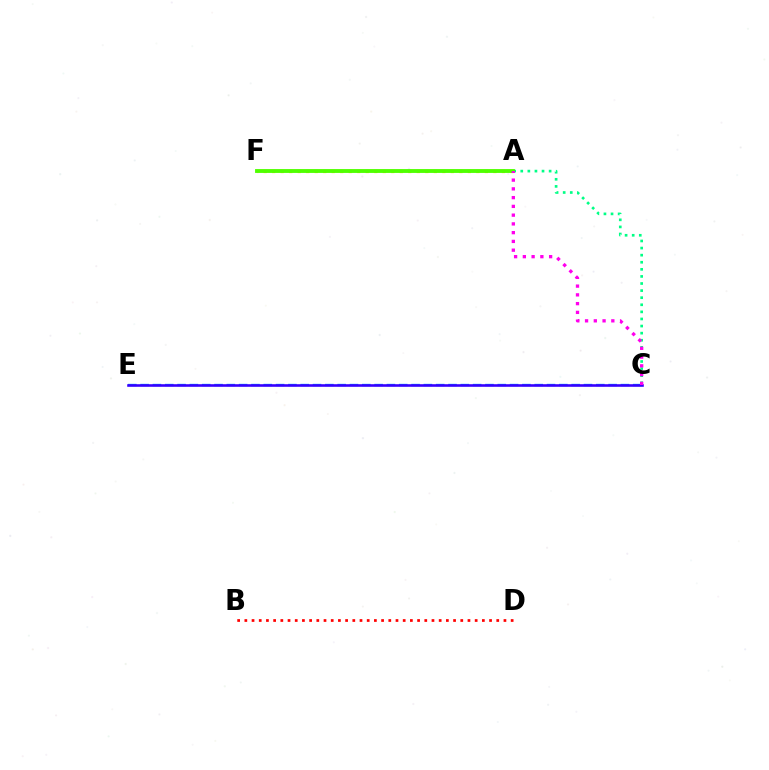{('B', 'D'): [{'color': '#ff0000', 'line_style': 'dotted', 'thickness': 1.96}], ('C', 'E'): [{'color': '#009eff', 'line_style': 'dashed', 'thickness': 1.67}, {'color': '#3700ff', 'line_style': 'solid', 'thickness': 1.87}], ('A', 'C'): [{'color': '#00ff86', 'line_style': 'dotted', 'thickness': 1.93}, {'color': '#ff00ed', 'line_style': 'dotted', 'thickness': 2.38}], ('A', 'F'): [{'color': '#ffd500', 'line_style': 'dotted', 'thickness': 2.31}, {'color': '#4fff00', 'line_style': 'solid', 'thickness': 2.77}]}